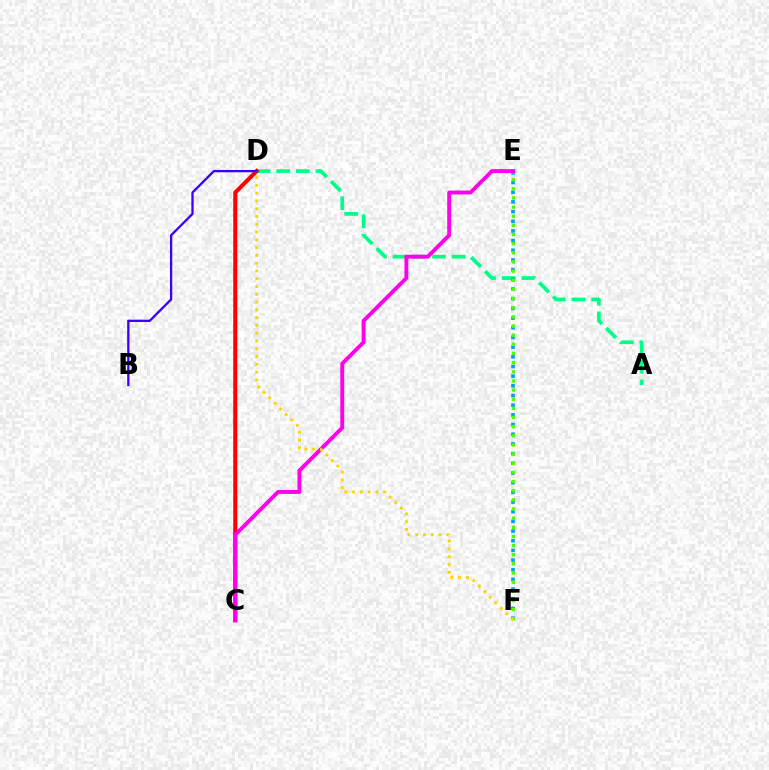{('A', 'D'): [{'color': '#00ff86', 'line_style': 'dashed', 'thickness': 2.67}], ('C', 'D'): [{'color': '#ff0000', 'line_style': 'solid', 'thickness': 2.92}], ('E', 'F'): [{'color': '#009eff', 'line_style': 'dotted', 'thickness': 2.63}, {'color': '#4fff00', 'line_style': 'dotted', 'thickness': 2.49}], ('C', 'E'): [{'color': '#ff00ed', 'line_style': 'solid', 'thickness': 2.8}], ('B', 'D'): [{'color': '#3700ff', 'line_style': 'solid', 'thickness': 1.66}], ('D', 'F'): [{'color': '#ffd500', 'line_style': 'dotted', 'thickness': 2.12}]}